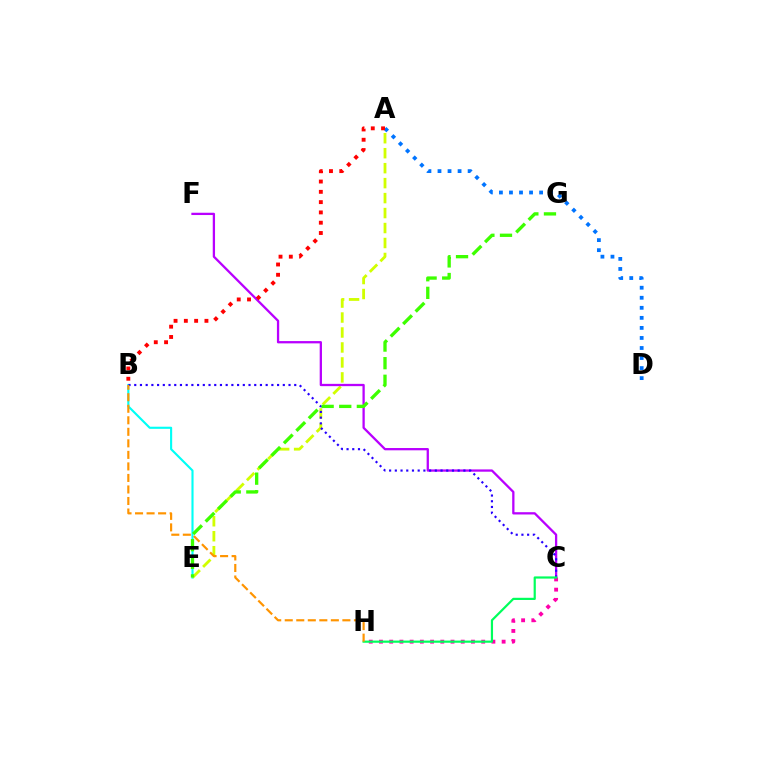{('B', 'E'): [{'color': '#00fff6', 'line_style': 'solid', 'thickness': 1.53}], ('A', 'E'): [{'color': '#d1ff00', 'line_style': 'dashed', 'thickness': 2.03}], ('C', 'F'): [{'color': '#b900ff', 'line_style': 'solid', 'thickness': 1.65}], ('C', 'H'): [{'color': '#ff00ac', 'line_style': 'dotted', 'thickness': 2.78}, {'color': '#00ff5c', 'line_style': 'solid', 'thickness': 1.58}], ('B', 'C'): [{'color': '#2500ff', 'line_style': 'dotted', 'thickness': 1.55}], ('A', 'D'): [{'color': '#0074ff', 'line_style': 'dotted', 'thickness': 2.73}], ('E', 'G'): [{'color': '#3dff00', 'line_style': 'dashed', 'thickness': 2.39}], ('A', 'B'): [{'color': '#ff0000', 'line_style': 'dotted', 'thickness': 2.8}], ('B', 'H'): [{'color': '#ff9400', 'line_style': 'dashed', 'thickness': 1.57}]}